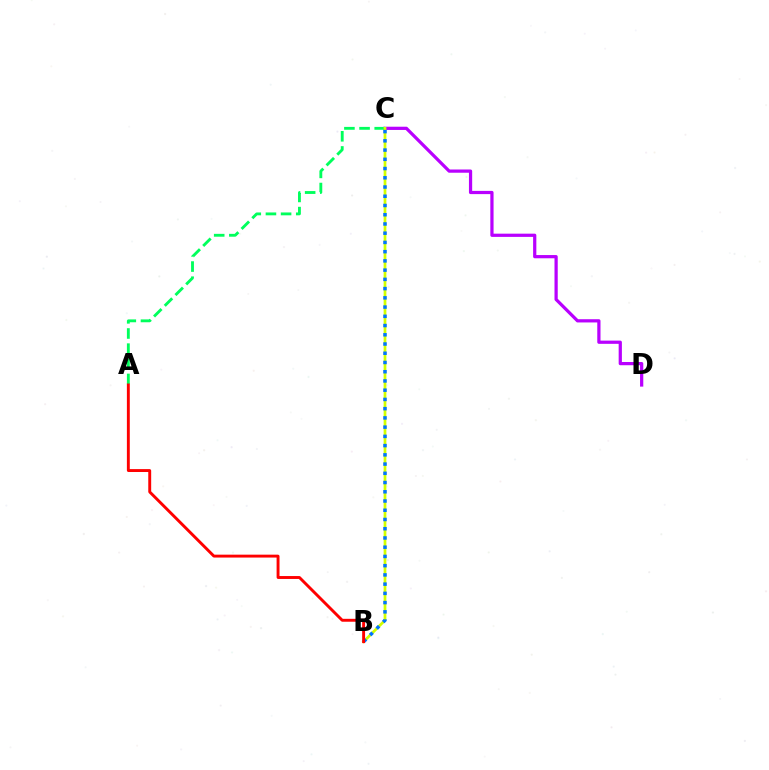{('C', 'D'): [{'color': '#b900ff', 'line_style': 'solid', 'thickness': 2.32}], ('A', 'C'): [{'color': '#00ff5c', 'line_style': 'dashed', 'thickness': 2.06}], ('B', 'C'): [{'color': '#d1ff00', 'line_style': 'solid', 'thickness': 1.97}, {'color': '#0074ff', 'line_style': 'dotted', 'thickness': 2.51}], ('A', 'B'): [{'color': '#ff0000', 'line_style': 'solid', 'thickness': 2.09}]}